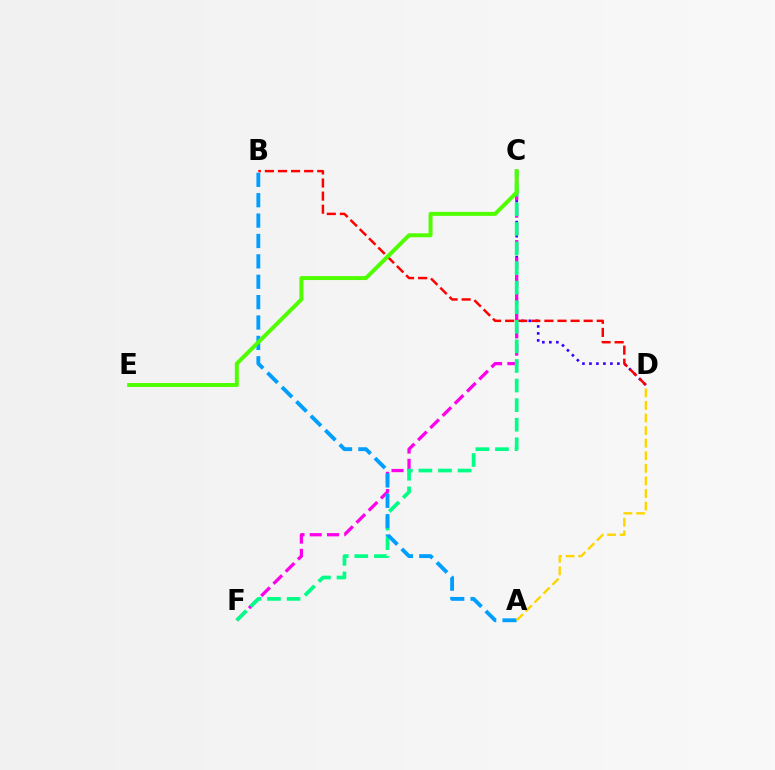{('C', 'D'): [{'color': '#3700ff', 'line_style': 'dotted', 'thickness': 1.9}], ('C', 'F'): [{'color': '#ff00ed', 'line_style': 'dashed', 'thickness': 2.34}, {'color': '#00ff86', 'line_style': 'dashed', 'thickness': 2.66}], ('B', 'D'): [{'color': '#ff0000', 'line_style': 'dashed', 'thickness': 1.78}], ('A', 'B'): [{'color': '#009eff', 'line_style': 'dashed', 'thickness': 2.77}], ('C', 'E'): [{'color': '#4fff00', 'line_style': 'solid', 'thickness': 2.85}], ('A', 'D'): [{'color': '#ffd500', 'line_style': 'dashed', 'thickness': 1.71}]}